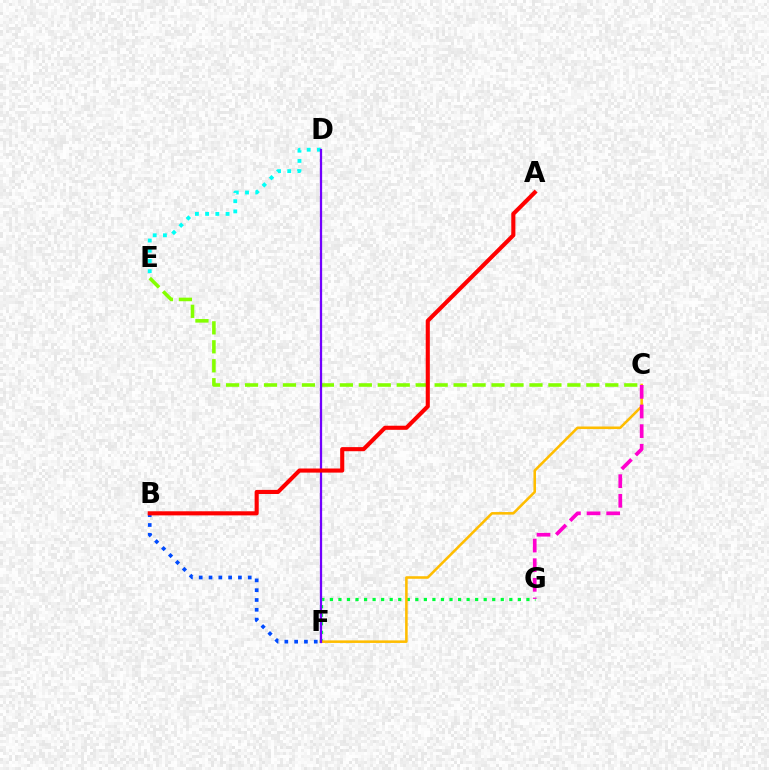{('C', 'E'): [{'color': '#84ff00', 'line_style': 'dashed', 'thickness': 2.58}], ('D', 'E'): [{'color': '#00fff6', 'line_style': 'dotted', 'thickness': 2.78}], ('F', 'G'): [{'color': '#00ff39', 'line_style': 'dotted', 'thickness': 2.32}], ('B', 'F'): [{'color': '#004bff', 'line_style': 'dotted', 'thickness': 2.66}], ('C', 'F'): [{'color': '#ffbd00', 'line_style': 'solid', 'thickness': 1.84}], ('C', 'G'): [{'color': '#ff00cf', 'line_style': 'dashed', 'thickness': 2.67}], ('D', 'F'): [{'color': '#7200ff', 'line_style': 'solid', 'thickness': 1.63}], ('A', 'B'): [{'color': '#ff0000', 'line_style': 'solid', 'thickness': 2.95}]}